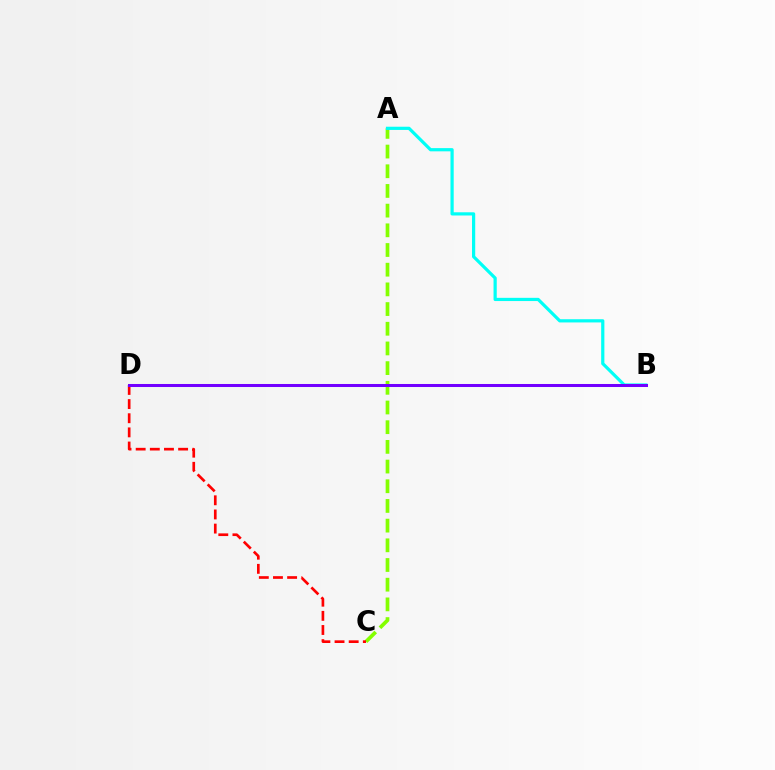{('A', 'C'): [{'color': '#84ff00', 'line_style': 'dashed', 'thickness': 2.67}], ('A', 'B'): [{'color': '#00fff6', 'line_style': 'solid', 'thickness': 2.31}], ('C', 'D'): [{'color': '#ff0000', 'line_style': 'dashed', 'thickness': 1.92}], ('B', 'D'): [{'color': '#7200ff', 'line_style': 'solid', 'thickness': 2.18}]}